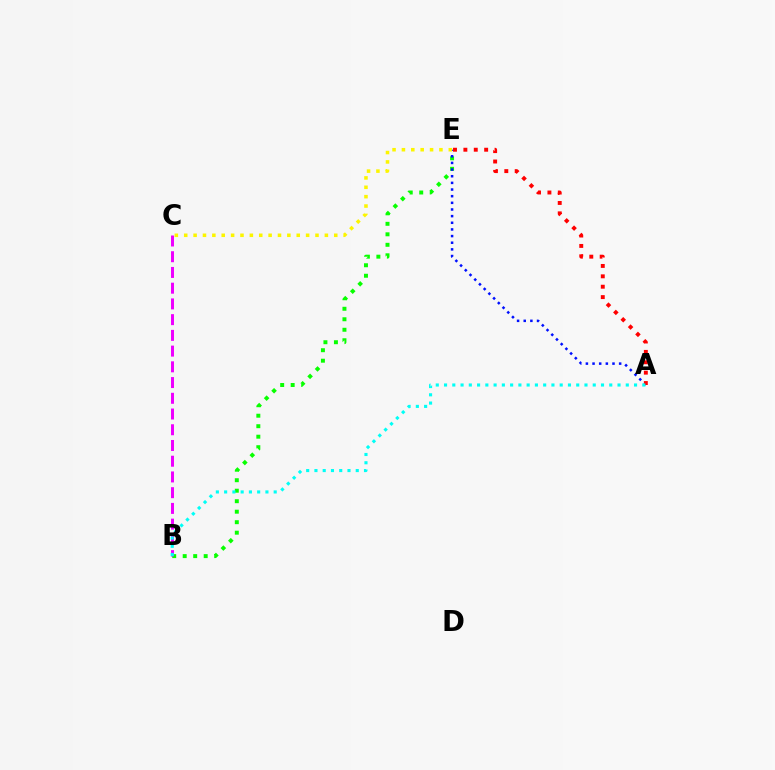{('B', 'E'): [{'color': '#08ff00', 'line_style': 'dotted', 'thickness': 2.85}], ('A', 'E'): [{'color': '#0010ff', 'line_style': 'dotted', 'thickness': 1.81}, {'color': '#ff0000', 'line_style': 'dotted', 'thickness': 2.82}], ('B', 'C'): [{'color': '#ee00ff', 'line_style': 'dashed', 'thickness': 2.14}], ('A', 'B'): [{'color': '#00fff6', 'line_style': 'dotted', 'thickness': 2.24}], ('C', 'E'): [{'color': '#fcf500', 'line_style': 'dotted', 'thickness': 2.55}]}